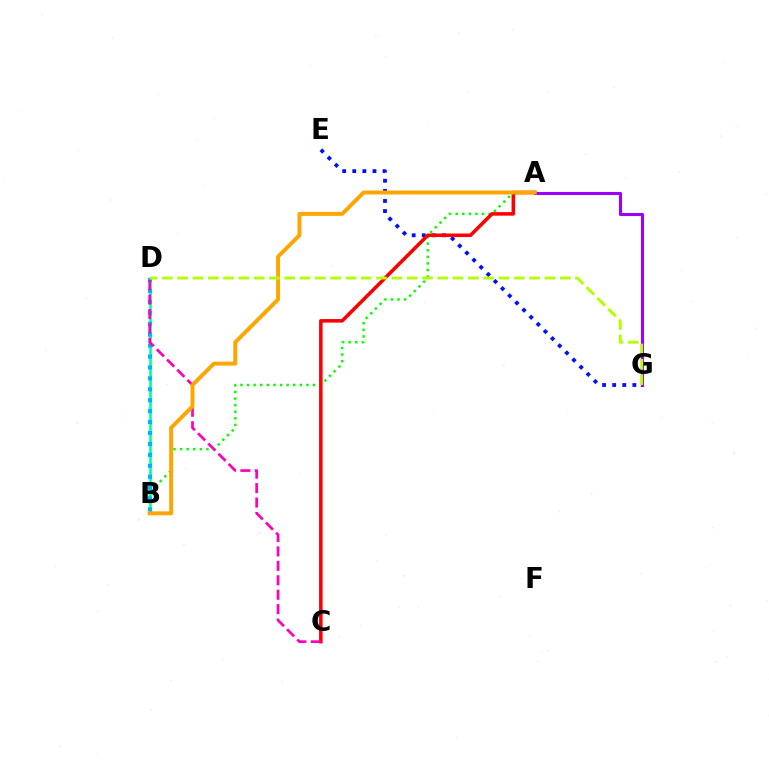{('E', 'G'): [{'color': '#0010ff', 'line_style': 'dotted', 'thickness': 2.74}], ('A', 'G'): [{'color': '#9b00ff', 'line_style': 'solid', 'thickness': 2.22}], ('A', 'B'): [{'color': '#08ff00', 'line_style': 'dotted', 'thickness': 1.79}, {'color': '#ffa500', 'line_style': 'solid', 'thickness': 2.84}], ('B', 'D'): [{'color': '#00ff9d', 'line_style': 'solid', 'thickness': 1.89}, {'color': '#00b5ff', 'line_style': 'dotted', 'thickness': 2.97}], ('A', 'C'): [{'color': '#ff0000', 'line_style': 'solid', 'thickness': 2.55}], ('C', 'D'): [{'color': '#ff00bd', 'line_style': 'dashed', 'thickness': 1.96}], ('D', 'G'): [{'color': '#b3ff00', 'line_style': 'dashed', 'thickness': 2.08}]}